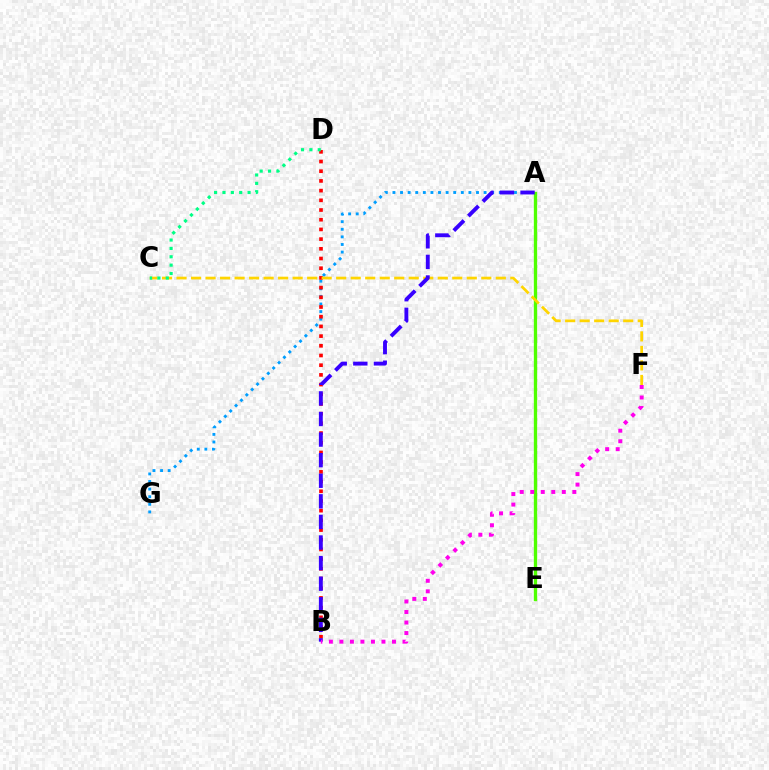{('A', 'E'): [{'color': '#4fff00', 'line_style': 'solid', 'thickness': 2.39}], ('A', 'G'): [{'color': '#009eff', 'line_style': 'dotted', 'thickness': 2.06}], ('B', 'D'): [{'color': '#ff0000', 'line_style': 'dotted', 'thickness': 2.63}], ('C', 'F'): [{'color': '#ffd500', 'line_style': 'dashed', 'thickness': 1.97}], ('C', 'D'): [{'color': '#00ff86', 'line_style': 'dotted', 'thickness': 2.27}], ('A', 'B'): [{'color': '#3700ff', 'line_style': 'dashed', 'thickness': 2.8}], ('B', 'F'): [{'color': '#ff00ed', 'line_style': 'dotted', 'thickness': 2.86}]}